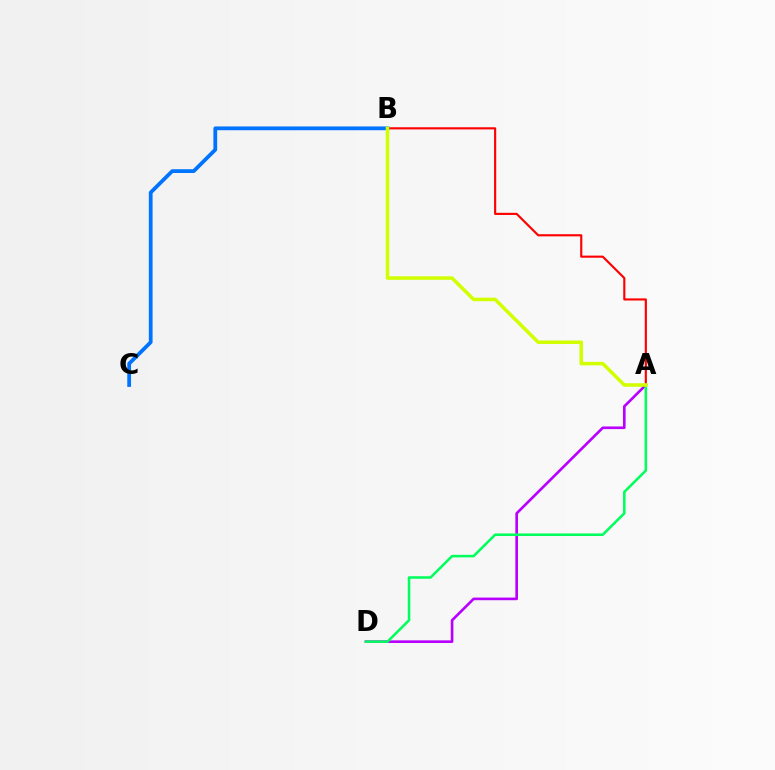{('A', 'D'): [{'color': '#b900ff', 'line_style': 'solid', 'thickness': 1.9}, {'color': '#00ff5c', 'line_style': 'solid', 'thickness': 1.83}], ('A', 'B'): [{'color': '#ff0000', 'line_style': 'solid', 'thickness': 1.54}, {'color': '#d1ff00', 'line_style': 'solid', 'thickness': 2.54}], ('B', 'C'): [{'color': '#0074ff', 'line_style': 'solid', 'thickness': 2.72}]}